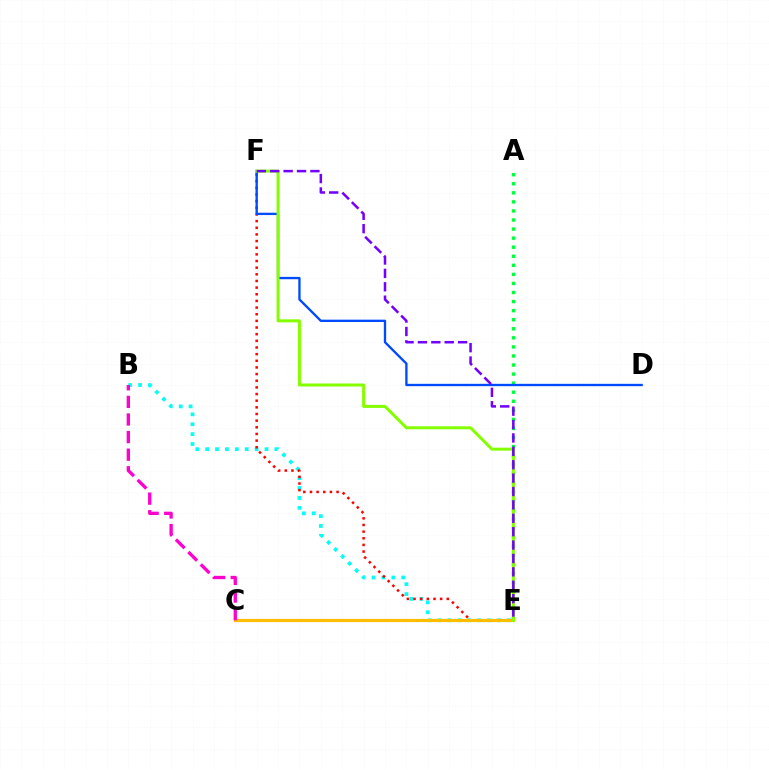{('A', 'E'): [{'color': '#00ff39', 'line_style': 'dotted', 'thickness': 2.46}], ('B', 'E'): [{'color': '#00fff6', 'line_style': 'dotted', 'thickness': 2.69}], ('E', 'F'): [{'color': '#ff0000', 'line_style': 'dotted', 'thickness': 1.81}, {'color': '#84ff00', 'line_style': 'solid', 'thickness': 2.17}, {'color': '#7200ff', 'line_style': 'dashed', 'thickness': 1.82}], ('D', 'F'): [{'color': '#004bff', 'line_style': 'solid', 'thickness': 1.69}], ('C', 'E'): [{'color': '#ffbd00', 'line_style': 'solid', 'thickness': 2.29}], ('B', 'C'): [{'color': '#ff00cf', 'line_style': 'dashed', 'thickness': 2.39}]}